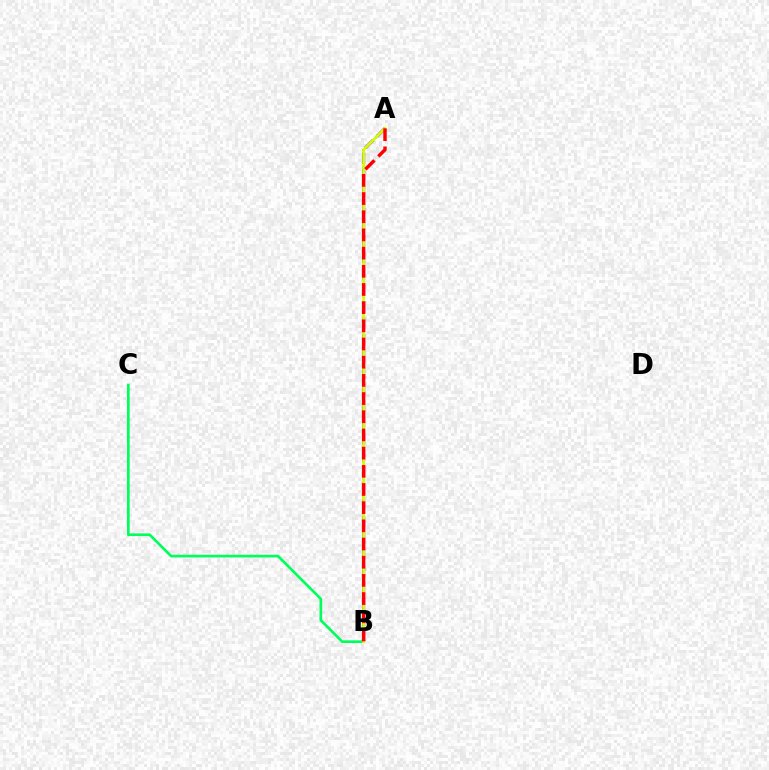{('B', 'C'): [{'color': '#00ff5c', 'line_style': 'solid', 'thickness': 1.93}], ('A', 'B'): [{'color': '#b900ff', 'line_style': 'dashed', 'thickness': 2.24}, {'color': '#0074ff', 'line_style': 'dotted', 'thickness': 1.6}, {'color': '#d1ff00', 'line_style': 'solid', 'thickness': 1.98}, {'color': '#ff0000', 'line_style': 'dashed', 'thickness': 2.47}]}